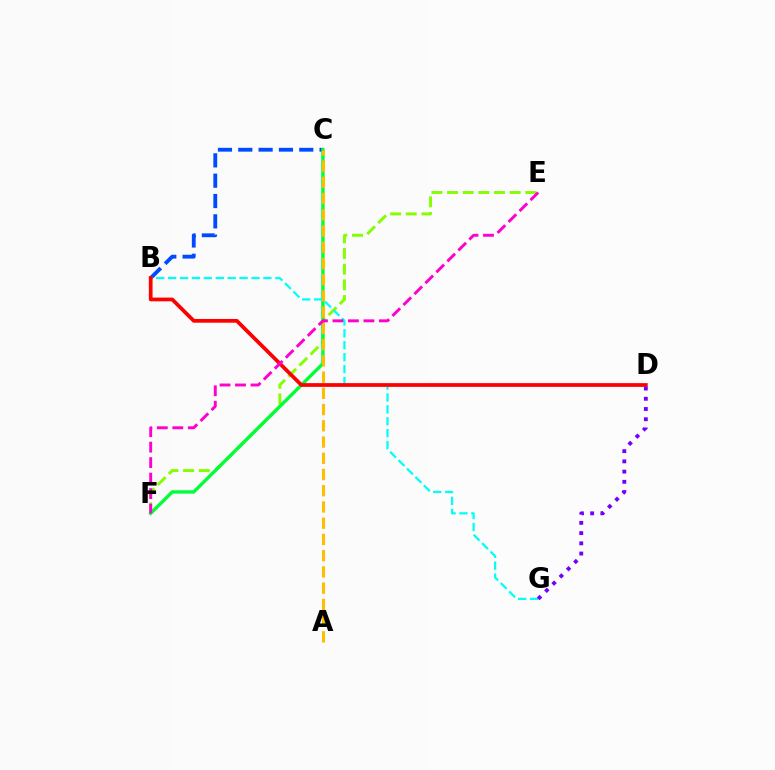{('E', 'F'): [{'color': '#84ff00', 'line_style': 'dashed', 'thickness': 2.13}, {'color': '#ff00cf', 'line_style': 'dashed', 'thickness': 2.1}], ('B', 'C'): [{'color': '#004bff', 'line_style': 'dashed', 'thickness': 2.76}], ('C', 'F'): [{'color': '#00ff39', 'line_style': 'solid', 'thickness': 2.43}], ('A', 'C'): [{'color': '#ffbd00', 'line_style': 'dashed', 'thickness': 2.21}], ('B', 'G'): [{'color': '#00fff6', 'line_style': 'dashed', 'thickness': 1.62}], ('B', 'D'): [{'color': '#ff0000', 'line_style': 'solid', 'thickness': 2.69}], ('D', 'G'): [{'color': '#7200ff', 'line_style': 'dotted', 'thickness': 2.78}]}